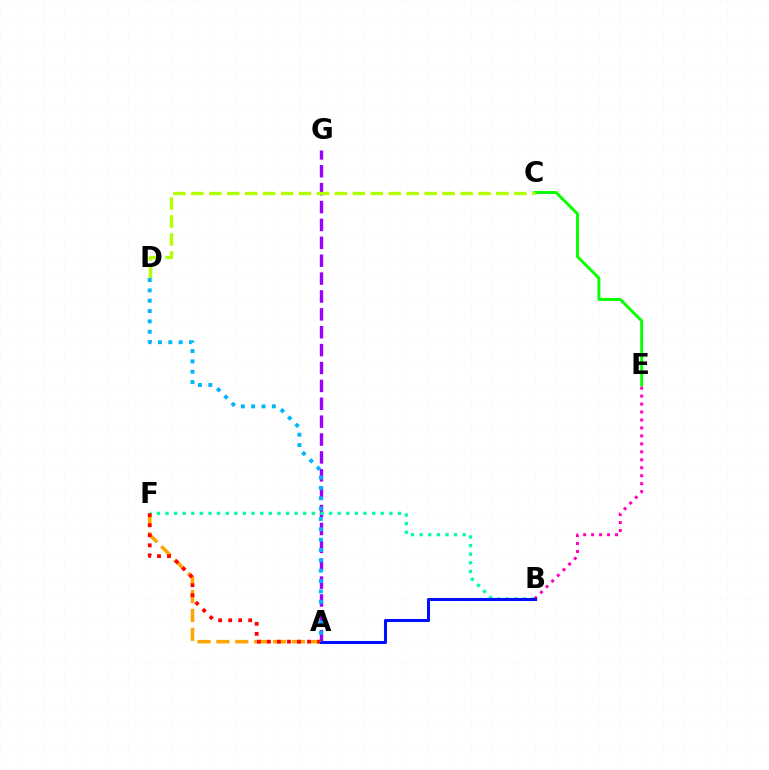{('C', 'E'): [{'color': '#08ff00', 'line_style': 'solid', 'thickness': 2.11}], ('A', 'G'): [{'color': '#9b00ff', 'line_style': 'dashed', 'thickness': 2.43}], ('A', 'F'): [{'color': '#ffa500', 'line_style': 'dashed', 'thickness': 2.56}, {'color': '#ff0000', 'line_style': 'dotted', 'thickness': 2.72}], ('C', 'D'): [{'color': '#b3ff00', 'line_style': 'dashed', 'thickness': 2.44}], ('B', 'F'): [{'color': '#00ff9d', 'line_style': 'dotted', 'thickness': 2.34}], ('B', 'E'): [{'color': '#ff00bd', 'line_style': 'dotted', 'thickness': 2.16}], ('A', 'B'): [{'color': '#0010ff', 'line_style': 'solid', 'thickness': 2.19}], ('A', 'D'): [{'color': '#00b5ff', 'line_style': 'dotted', 'thickness': 2.81}]}